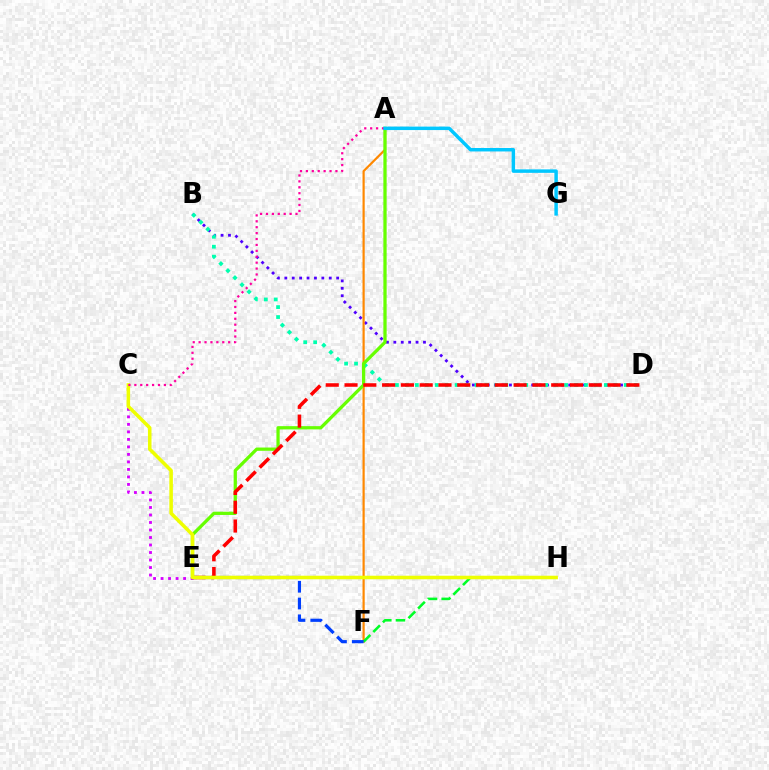{('B', 'D'): [{'color': '#4f00ff', 'line_style': 'dotted', 'thickness': 2.01}, {'color': '#00ffaf', 'line_style': 'dotted', 'thickness': 2.7}], ('A', 'F'): [{'color': '#ff8800', 'line_style': 'solid', 'thickness': 1.58}], ('F', 'H'): [{'color': '#00ff27', 'line_style': 'dashed', 'thickness': 1.85}], ('A', 'E'): [{'color': '#66ff00', 'line_style': 'solid', 'thickness': 2.35}], ('D', 'E'): [{'color': '#ff0000', 'line_style': 'dashed', 'thickness': 2.55}], ('C', 'E'): [{'color': '#d600ff', 'line_style': 'dotted', 'thickness': 2.04}], ('E', 'F'): [{'color': '#003fff', 'line_style': 'dashed', 'thickness': 2.28}], ('C', 'H'): [{'color': '#eeff00', 'line_style': 'solid', 'thickness': 2.55}], ('A', 'C'): [{'color': '#ff00a0', 'line_style': 'dotted', 'thickness': 1.61}], ('A', 'G'): [{'color': '#00c7ff', 'line_style': 'solid', 'thickness': 2.5}]}